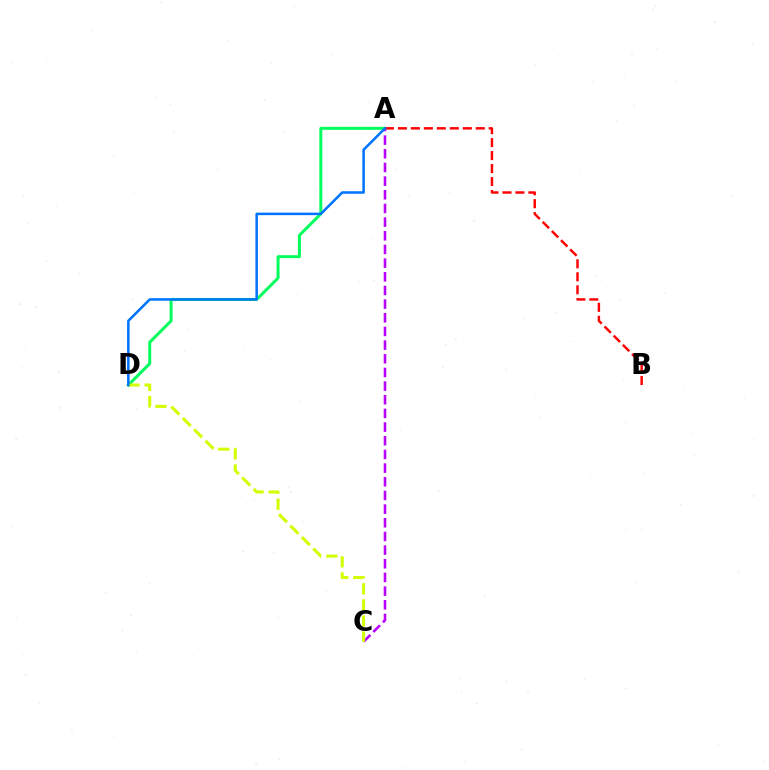{('A', 'D'): [{'color': '#00ff5c', 'line_style': 'solid', 'thickness': 2.14}, {'color': '#0074ff', 'line_style': 'solid', 'thickness': 1.82}], ('A', 'C'): [{'color': '#b900ff', 'line_style': 'dashed', 'thickness': 1.86}], ('C', 'D'): [{'color': '#d1ff00', 'line_style': 'dashed', 'thickness': 2.19}], ('A', 'B'): [{'color': '#ff0000', 'line_style': 'dashed', 'thickness': 1.76}]}